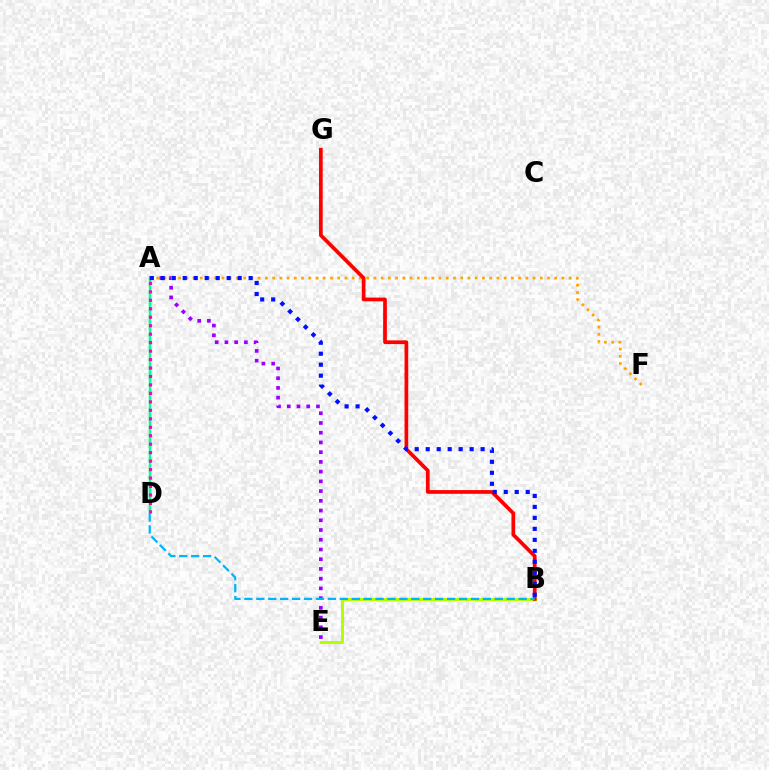{('A', 'E'): [{'color': '#9b00ff', 'line_style': 'dotted', 'thickness': 2.64}], ('A', 'F'): [{'color': '#ffa500', 'line_style': 'dotted', 'thickness': 1.97}], ('A', 'D'): [{'color': '#08ff00', 'line_style': 'dotted', 'thickness': 1.69}, {'color': '#00ff9d', 'line_style': 'solid', 'thickness': 1.79}, {'color': '#ff00bd', 'line_style': 'dotted', 'thickness': 2.3}], ('B', 'E'): [{'color': '#b3ff00', 'line_style': 'solid', 'thickness': 2.16}], ('B', 'G'): [{'color': '#ff0000', 'line_style': 'solid', 'thickness': 2.68}], ('B', 'D'): [{'color': '#00b5ff', 'line_style': 'dashed', 'thickness': 1.62}], ('A', 'B'): [{'color': '#0010ff', 'line_style': 'dotted', 'thickness': 2.98}]}